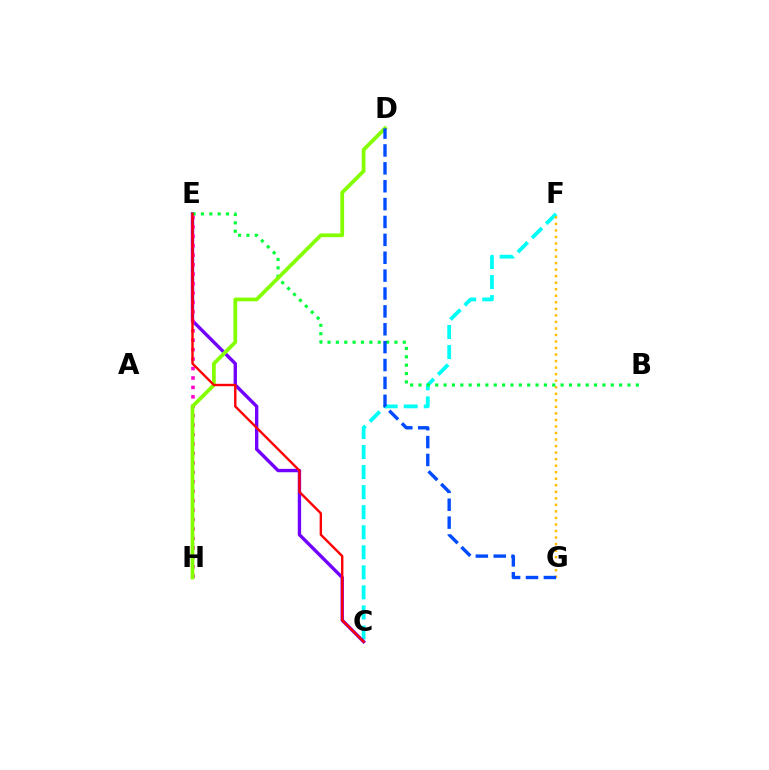{('C', 'F'): [{'color': '#00fff6', 'line_style': 'dashed', 'thickness': 2.72}], ('C', 'E'): [{'color': '#7200ff', 'line_style': 'solid', 'thickness': 2.42}, {'color': '#ff0000', 'line_style': 'solid', 'thickness': 1.72}], ('E', 'H'): [{'color': '#ff00cf', 'line_style': 'dotted', 'thickness': 2.57}], ('F', 'G'): [{'color': '#ffbd00', 'line_style': 'dotted', 'thickness': 1.78}], ('B', 'E'): [{'color': '#00ff39', 'line_style': 'dotted', 'thickness': 2.27}], ('D', 'H'): [{'color': '#84ff00', 'line_style': 'solid', 'thickness': 2.7}], ('D', 'G'): [{'color': '#004bff', 'line_style': 'dashed', 'thickness': 2.43}]}